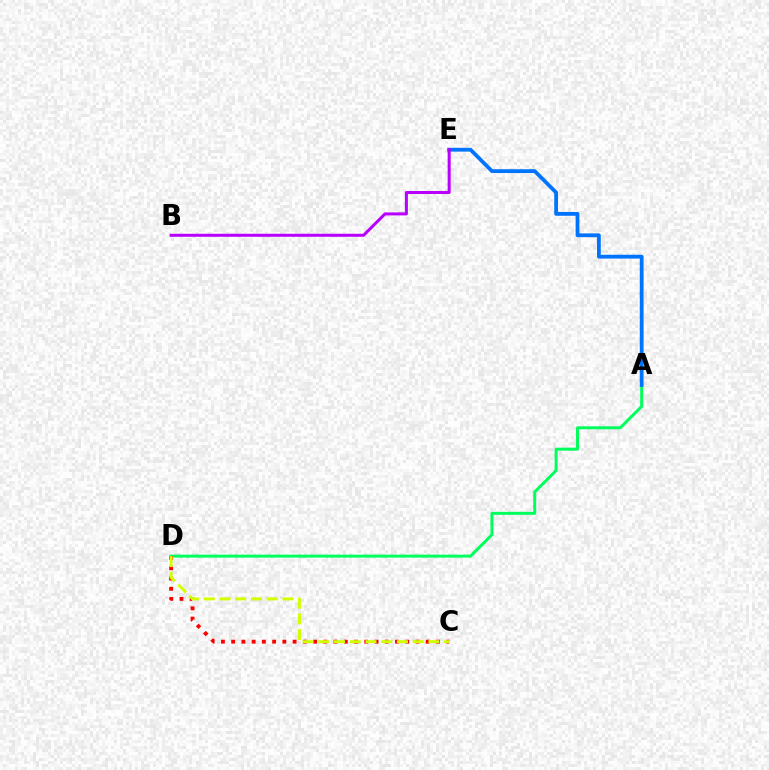{('A', 'D'): [{'color': '#00ff5c', 'line_style': 'solid', 'thickness': 2.14}], ('A', 'E'): [{'color': '#0074ff', 'line_style': 'solid', 'thickness': 2.72}], ('C', 'D'): [{'color': '#ff0000', 'line_style': 'dotted', 'thickness': 2.78}, {'color': '#d1ff00', 'line_style': 'dashed', 'thickness': 2.14}], ('B', 'E'): [{'color': '#b900ff', 'line_style': 'solid', 'thickness': 2.17}]}